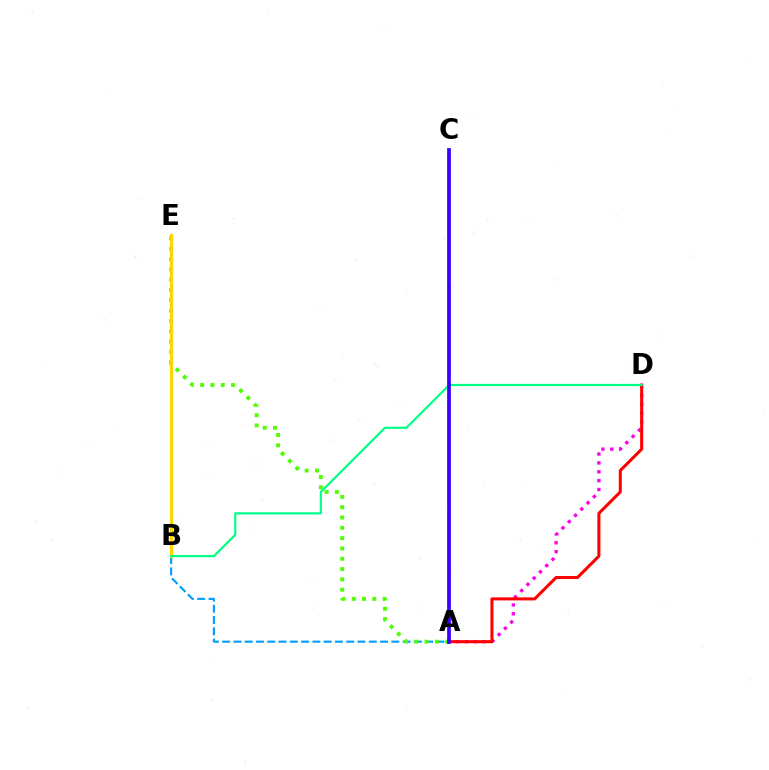{('A', 'D'): [{'color': '#ff00ed', 'line_style': 'dotted', 'thickness': 2.41}, {'color': '#ff0000', 'line_style': 'solid', 'thickness': 2.19}], ('A', 'B'): [{'color': '#009eff', 'line_style': 'dashed', 'thickness': 1.53}], ('A', 'E'): [{'color': '#4fff00', 'line_style': 'dotted', 'thickness': 2.8}], ('B', 'E'): [{'color': '#ffd500', 'line_style': 'solid', 'thickness': 2.28}], ('B', 'D'): [{'color': '#00ff86', 'line_style': 'solid', 'thickness': 1.59}], ('A', 'C'): [{'color': '#3700ff', 'line_style': 'solid', 'thickness': 2.67}]}